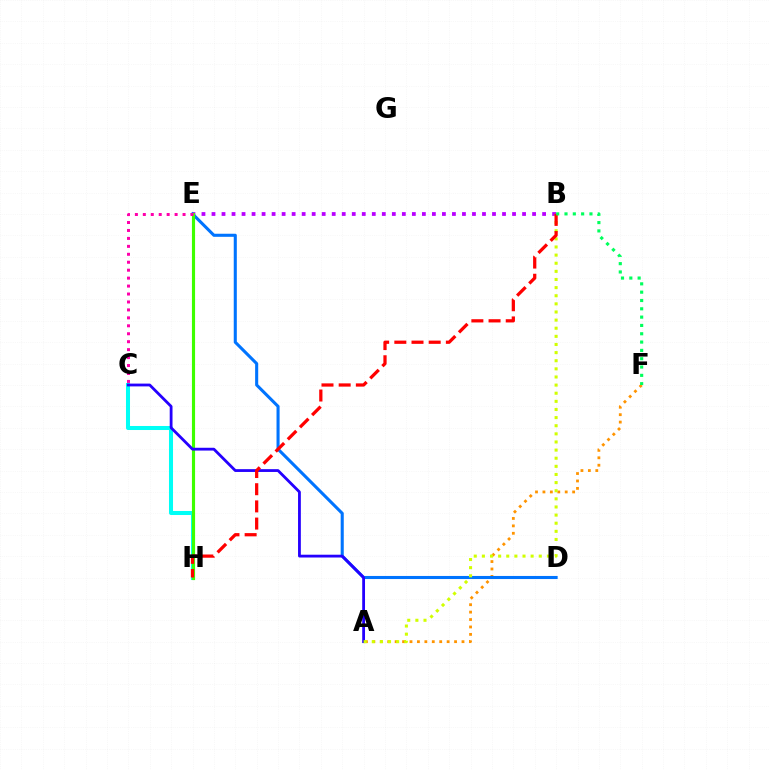{('A', 'F'): [{'color': '#ff9400', 'line_style': 'dotted', 'thickness': 2.02}], ('B', 'E'): [{'color': '#b900ff', 'line_style': 'dotted', 'thickness': 2.72}], ('C', 'H'): [{'color': '#00fff6', 'line_style': 'solid', 'thickness': 2.9}], ('D', 'E'): [{'color': '#0074ff', 'line_style': 'solid', 'thickness': 2.21}], ('E', 'H'): [{'color': '#3dff00', 'line_style': 'solid', 'thickness': 2.26}], ('A', 'C'): [{'color': '#2500ff', 'line_style': 'solid', 'thickness': 2.02}], ('C', 'E'): [{'color': '#ff00ac', 'line_style': 'dotted', 'thickness': 2.16}], ('A', 'B'): [{'color': '#d1ff00', 'line_style': 'dotted', 'thickness': 2.21}], ('B', 'H'): [{'color': '#ff0000', 'line_style': 'dashed', 'thickness': 2.33}], ('B', 'F'): [{'color': '#00ff5c', 'line_style': 'dotted', 'thickness': 2.26}]}